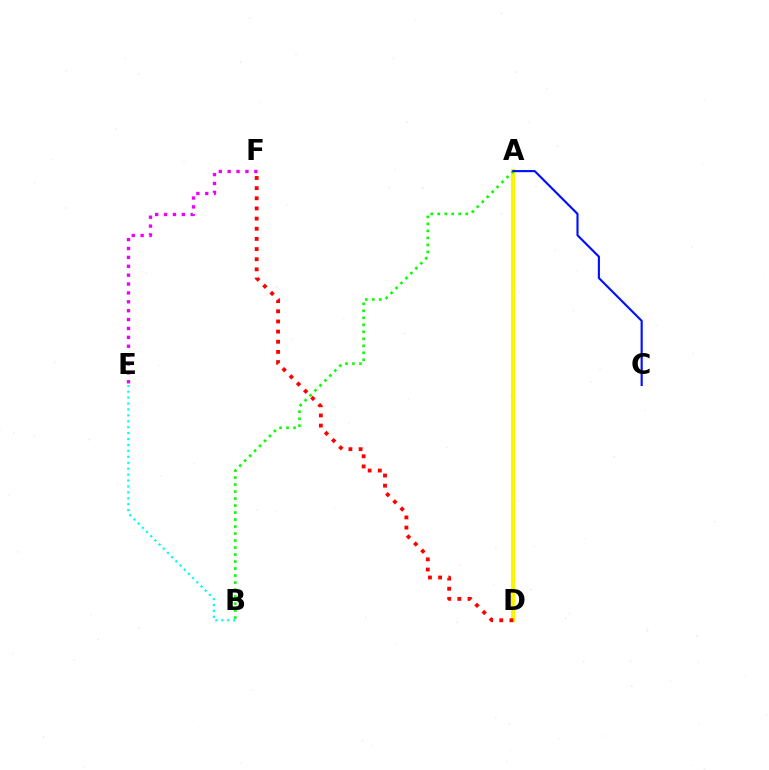{('A', 'D'): [{'color': '#fcf500', 'line_style': 'solid', 'thickness': 2.97}], ('B', 'E'): [{'color': '#00fff6', 'line_style': 'dotted', 'thickness': 1.61}], ('D', 'F'): [{'color': '#ff0000', 'line_style': 'dotted', 'thickness': 2.76}], ('A', 'B'): [{'color': '#08ff00', 'line_style': 'dotted', 'thickness': 1.9}], ('E', 'F'): [{'color': '#ee00ff', 'line_style': 'dotted', 'thickness': 2.41}], ('A', 'C'): [{'color': '#0010ff', 'line_style': 'solid', 'thickness': 1.54}]}